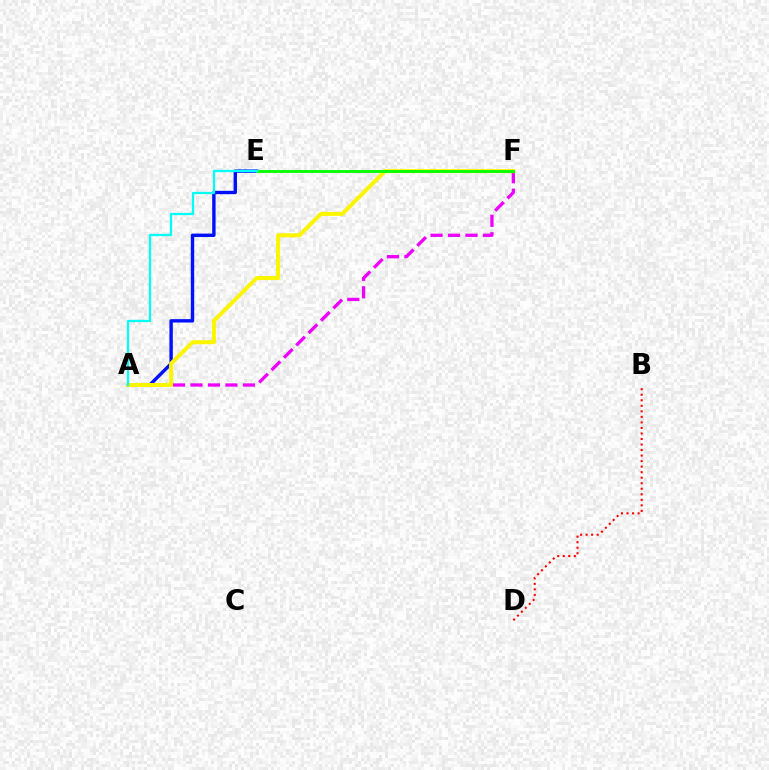{('A', 'F'): [{'color': '#ee00ff', 'line_style': 'dashed', 'thickness': 2.37}, {'color': '#fcf500', 'line_style': 'solid', 'thickness': 2.9}], ('A', 'E'): [{'color': '#0010ff', 'line_style': 'solid', 'thickness': 2.44}, {'color': '#00fff6', 'line_style': 'solid', 'thickness': 1.64}], ('E', 'F'): [{'color': '#08ff00', 'line_style': 'solid', 'thickness': 2.09}], ('B', 'D'): [{'color': '#ff0000', 'line_style': 'dotted', 'thickness': 1.5}]}